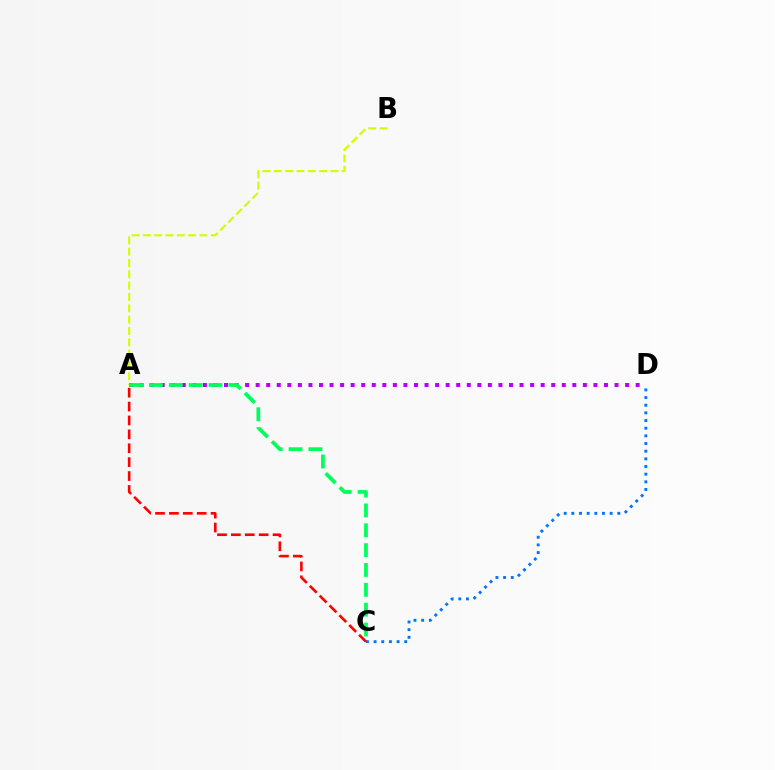{('C', 'D'): [{'color': '#0074ff', 'line_style': 'dotted', 'thickness': 2.08}], ('A', 'D'): [{'color': '#b900ff', 'line_style': 'dotted', 'thickness': 2.87}], ('A', 'B'): [{'color': '#d1ff00', 'line_style': 'dashed', 'thickness': 1.54}], ('A', 'C'): [{'color': '#ff0000', 'line_style': 'dashed', 'thickness': 1.89}, {'color': '#00ff5c', 'line_style': 'dashed', 'thickness': 2.7}]}